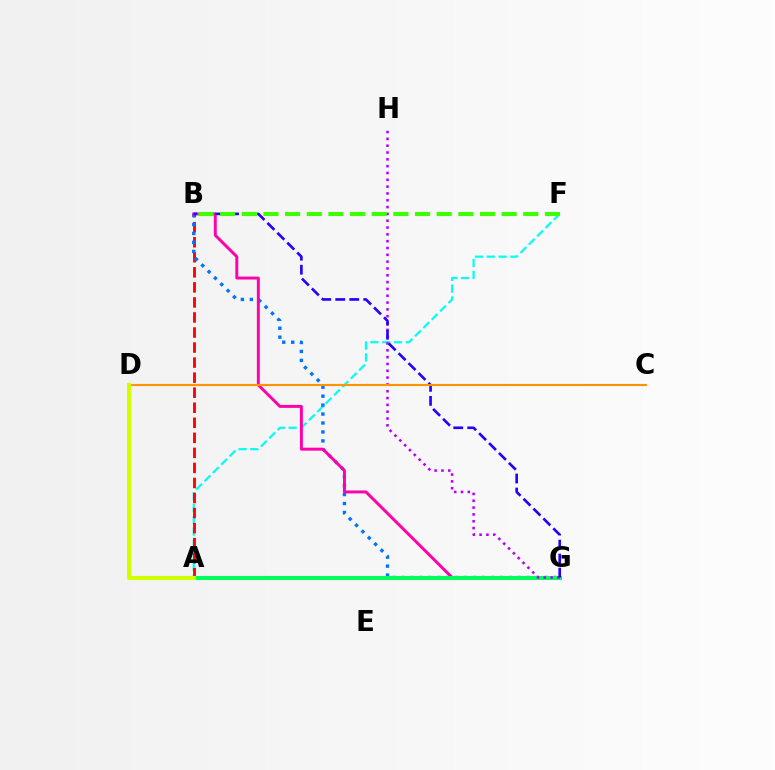{('A', 'F'): [{'color': '#00fff6', 'line_style': 'dashed', 'thickness': 1.6}], ('A', 'B'): [{'color': '#ff0000', 'line_style': 'dashed', 'thickness': 2.04}], ('B', 'G'): [{'color': '#0074ff', 'line_style': 'dotted', 'thickness': 2.43}, {'color': '#ff00ac', 'line_style': 'solid', 'thickness': 2.12}, {'color': '#2500ff', 'line_style': 'dashed', 'thickness': 1.9}], ('A', 'G'): [{'color': '#00ff5c', 'line_style': 'solid', 'thickness': 2.9}], ('G', 'H'): [{'color': '#b900ff', 'line_style': 'dotted', 'thickness': 1.85}], ('B', 'F'): [{'color': '#3dff00', 'line_style': 'dashed', 'thickness': 2.94}], ('C', 'D'): [{'color': '#ff9400', 'line_style': 'solid', 'thickness': 1.54}], ('A', 'D'): [{'color': '#d1ff00', 'line_style': 'solid', 'thickness': 2.95}]}